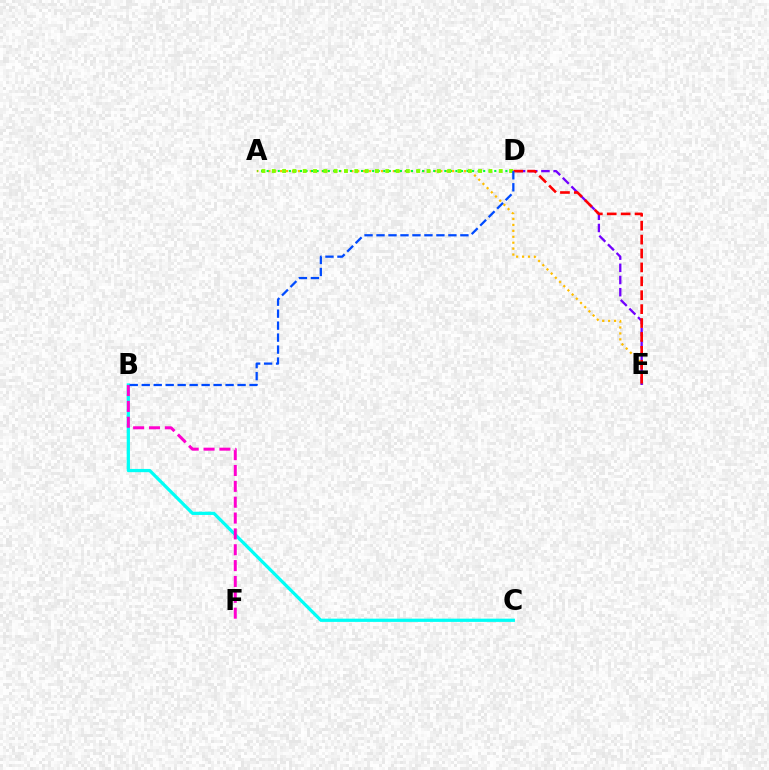{('B', 'C'): [{'color': '#00fff6', 'line_style': 'solid', 'thickness': 2.33}], ('B', 'F'): [{'color': '#ff00cf', 'line_style': 'dashed', 'thickness': 2.15}], ('A', 'E'): [{'color': '#ffbd00', 'line_style': 'dotted', 'thickness': 1.61}], ('D', 'E'): [{'color': '#7200ff', 'line_style': 'dashed', 'thickness': 1.65}, {'color': '#ff0000', 'line_style': 'dashed', 'thickness': 1.89}], ('A', 'D'): [{'color': '#00ff39', 'line_style': 'dotted', 'thickness': 1.51}, {'color': '#84ff00', 'line_style': 'dotted', 'thickness': 2.8}], ('B', 'D'): [{'color': '#004bff', 'line_style': 'dashed', 'thickness': 1.63}]}